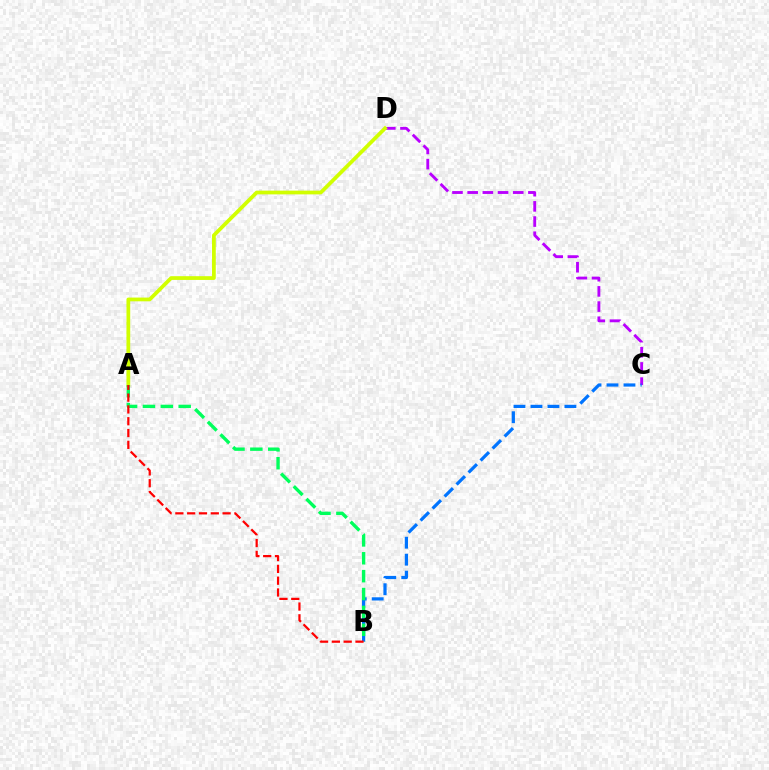{('C', 'D'): [{'color': '#b900ff', 'line_style': 'dashed', 'thickness': 2.06}], ('A', 'D'): [{'color': '#d1ff00', 'line_style': 'solid', 'thickness': 2.7}], ('B', 'C'): [{'color': '#0074ff', 'line_style': 'dashed', 'thickness': 2.31}], ('A', 'B'): [{'color': '#00ff5c', 'line_style': 'dashed', 'thickness': 2.43}, {'color': '#ff0000', 'line_style': 'dashed', 'thickness': 1.6}]}